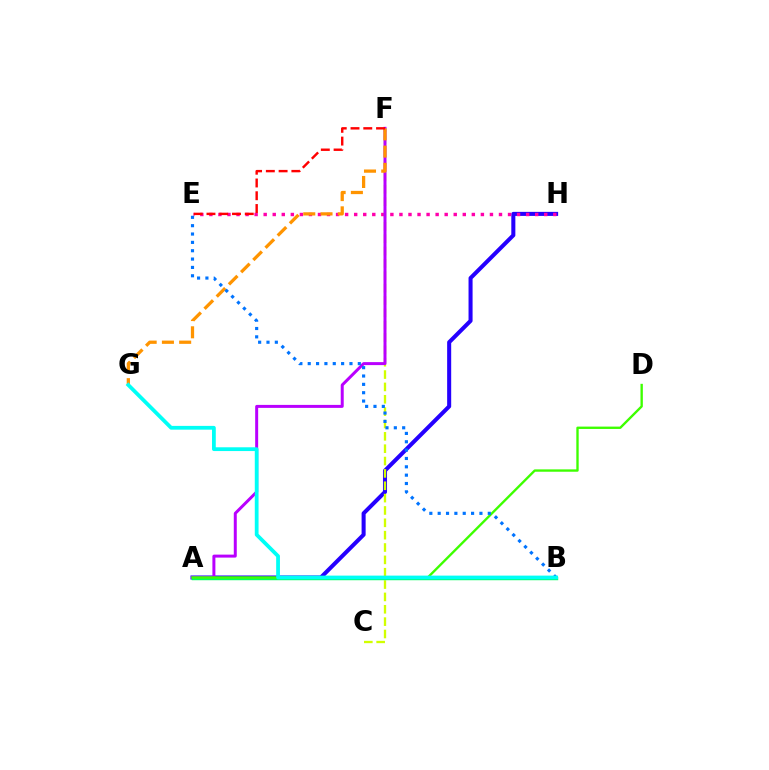{('A', 'H'): [{'color': '#2500ff', 'line_style': 'solid', 'thickness': 2.91}], ('E', 'H'): [{'color': '#ff00ac', 'line_style': 'dotted', 'thickness': 2.46}], ('C', 'F'): [{'color': '#d1ff00', 'line_style': 'dashed', 'thickness': 1.68}], ('A', 'F'): [{'color': '#b900ff', 'line_style': 'solid', 'thickness': 2.15}], ('A', 'B'): [{'color': '#00ff5c', 'line_style': 'solid', 'thickness': 2.47}], ('A', 'D'): [{'color': '#3dff00', 'line_style': 'solid', 'thickness': 1.7}], ('F', 'G'): [{'color': '#ff9400', 'line_style': 'dashed', 'thickness': 2.34}], ('B', 'E'): [{'color': '#0074ff', 'line_style': 'dotted', 'thickness': 2.27}], ('B', 'G'): [{'color': '#00fff6', 'line_style': 'solid', 'thickness': 2.72}], ('E', 'F'): [{'color': '#ff0000', 'line_style': 'dashed', 'thickness': 1.73}]}